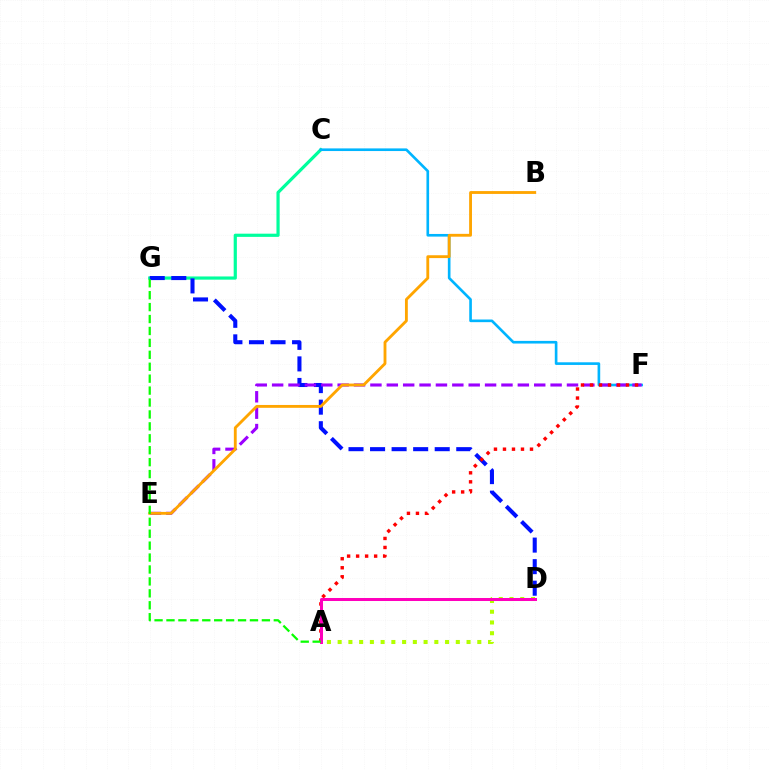{('C', 'G'): [{'color': '#00ff9d', 'line_style': 'solid', 'thickness': 2.3}], ('D', 'G'): [{'color': '#0010ff', 'line_style': 'dashed', 'thickness': 2.93}], ('C', 'F'): [{'color': '#00b5ff', 'line_style': 'solid', 'thickness': 1.9}], ('E', 'F'): [{'color': '#9b00ff', 'line_style': 'dashed', 'thickness': 2.23}], ('A', 'F'): [{'color': '#ff0000', 'line_style': 'dotted', 'thickness': 2.45}], ('A', 'D'): [{'color': '#b3ff00', 'line_style': 'dotted', 'thickness': 2.92}, {'color': '#ff00bd', 'line_style': 'solid', 'thickness': 2.17}], ('B', 'E'): [{'color': '#ffa500', 'line_style': 'solid', 'thickness': 2.05}], ('A', 'G'): [{'color': '#08ff00', 'line_style': 'dashed', 'thickness': 1.62}]}